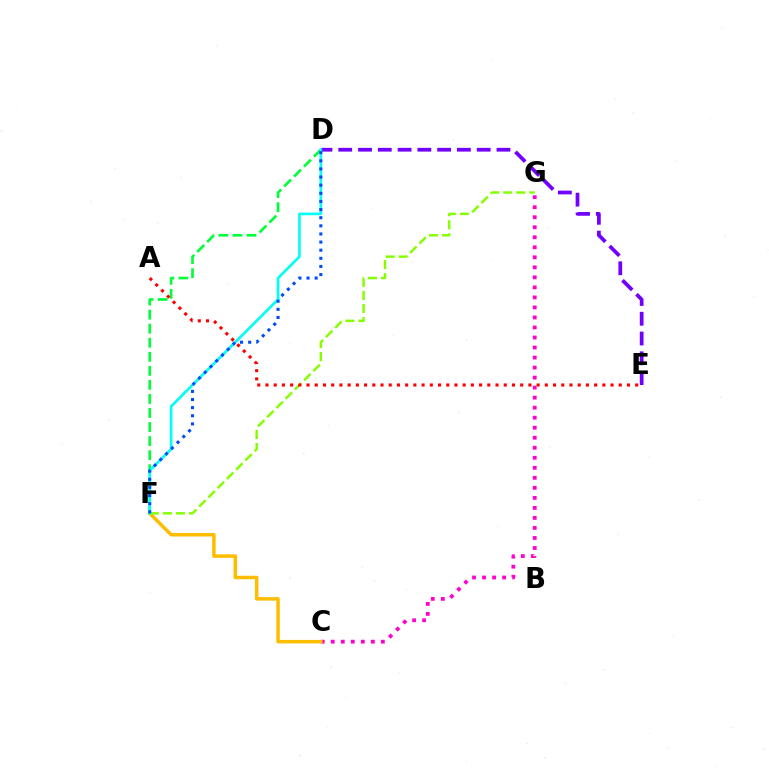{('C', 'G'): [{'color': '#ff00cf', 'line_style': 'dotted', 'thickness': 2.72}], ('C', 'F'): [{'color': '#ffbd00', 'line_style': 'solid', 'thickness': 2.52}], ('D', 'E'): [{'color': '#7200ff', 'line_style': 'dashed', 'thickness': 2.69}], ('D', 'F'): [{'color': '#00ff39', 'line_style': 'dashed', 'thickness': 1.91}, {'color': '#00fff6', 'line_style': 'solid', 'thickness': 1.91}, {'color': '#004bff', 'line_style': 'dotted', 'thickness': 2.21}], ('F', 'G'): [{'color': '#84ff00', 'line_style': 'dashed', 'thickness': 1.77}], ('A', 'E'): [{'color': '#ff0000', 'line_style': 'dotted', 'thickness': 2.23}]}